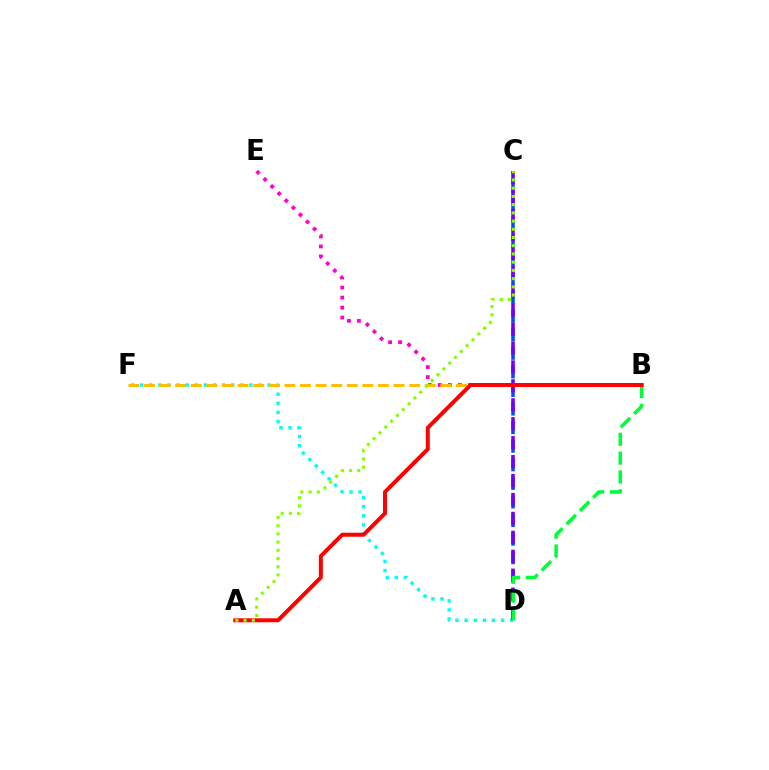{('D', 'F'): [{'color': '#00fff6', 'line_style': 'dotted', 'thickness': 2.47}], ('C', 'D'): [{'color': '#004bff', 'line_style': 'dashed', 'thickness': 2.52}, {'color': '#7200ff', 'line_style': 'dashed', 'thickness': 2.57}], ('B', 'E'): [{'color': '#ff00cf', 'line_style': 'dotted', 'thickness': 2.72}], ('B', 'D'): [{'color': '#00ff39', 'line_style': 'dashed', 'thickness': 2.56}], ('B', 'F'): [{'color': '#ffbd00', 'line_style': 'dashed', 'thickness': 2.12}], ('A', 'B'): [{'color': '#ff0000', 'line_style': 'solid', 'thickness': 2.86}], ('A', 'C'): [{'color': '#84ff00', 'line_style': 'dotted', 'thickness': 2.23}]}